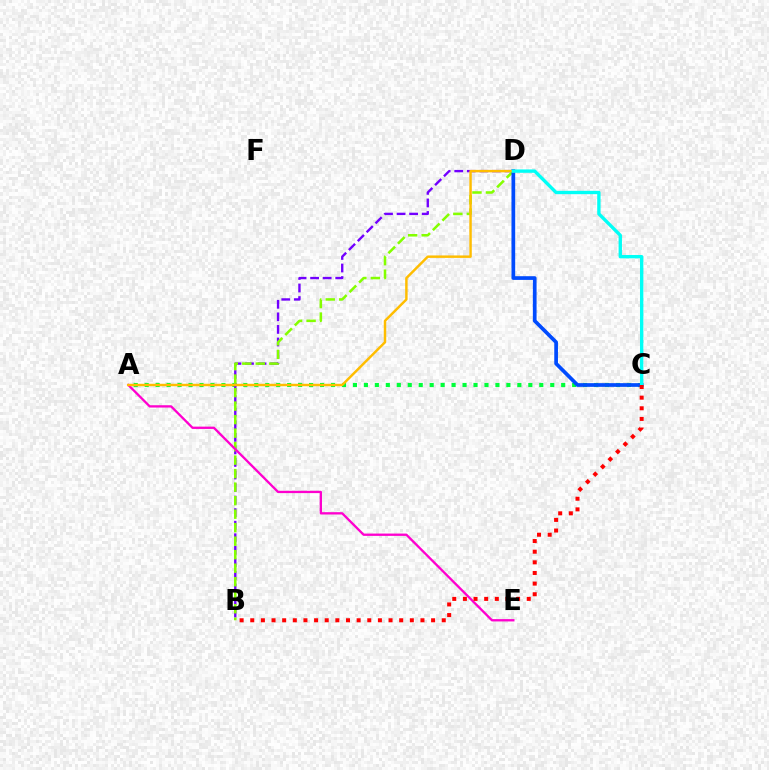{('A', 'C'): [{'color': '#00ff39', 'line_style': 'dotted', 'thickness': 2.98}], ('B', 'D'): [{'color': '#7200ff', 'line_style': 'dashed', 'thickness': 1.71}, {'color': '#84ff00', 'line_style': 'dashed', 'thickness': 1.83}], ('C', 'D'): [{'color': '#004bff', 'line_style': 'solid', 'thickness': 2.67}, {'color': '#00fff6', 'line_style': 'solid', 'thickness': 2.42}], ('A', 'E'): [{'color': '#ff00cf', 'line_style': 'solid', 'thickness': 1.67}], ('A', 'D'): [{'color': '#ffbd00', 'line_style': 'solid', 'thickness': 1.77}], ('B', 'C'): [{'color': '#ff0000', 'line_style': 'dotted', 'thickness': 2.89}]}